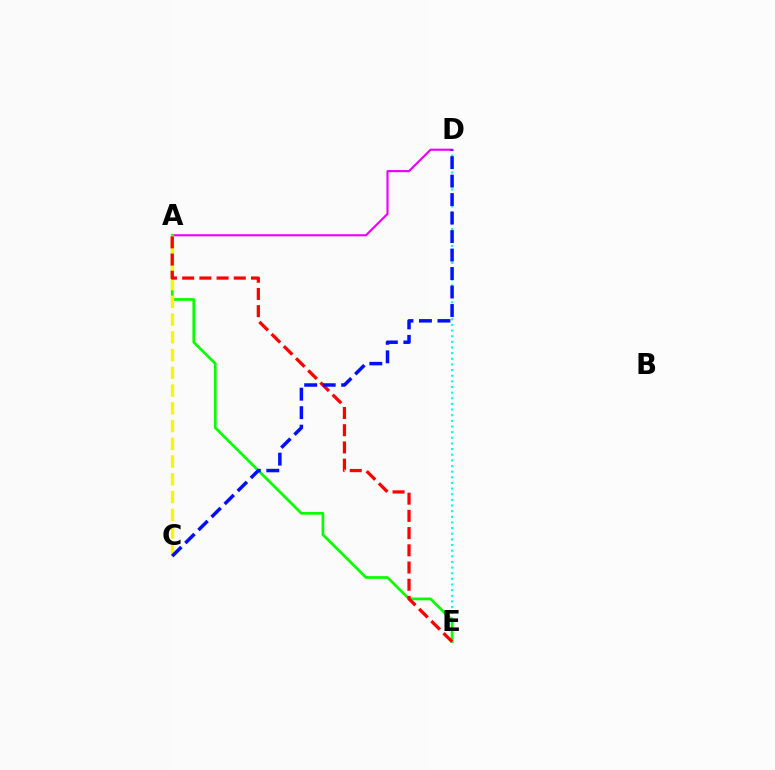{('D', 'E'): [{'color': '#00fff6', 'line_style': 'dotted', 'thickness': 1.53}], ('A', 'D'): [{'color': '#ee00ff', 'line_style': 'solid', 'thickness': 1.53}], ('A', 'E'): [{'color': '#08ff00', 'line_style': 'solid', 'thickness': 1.95}, {'color': '#ff0000', 'line_style': 'dashed', 'thickness': 2.34}], ('A', 'C'): [{'color': '#fcf500', 'line_style': 'dashed', 'thickness': 2.41}], ('C', 'D'): [{'color': '#0010ff', 'line_style': 'dashed', 'thickness': 2.51}]}